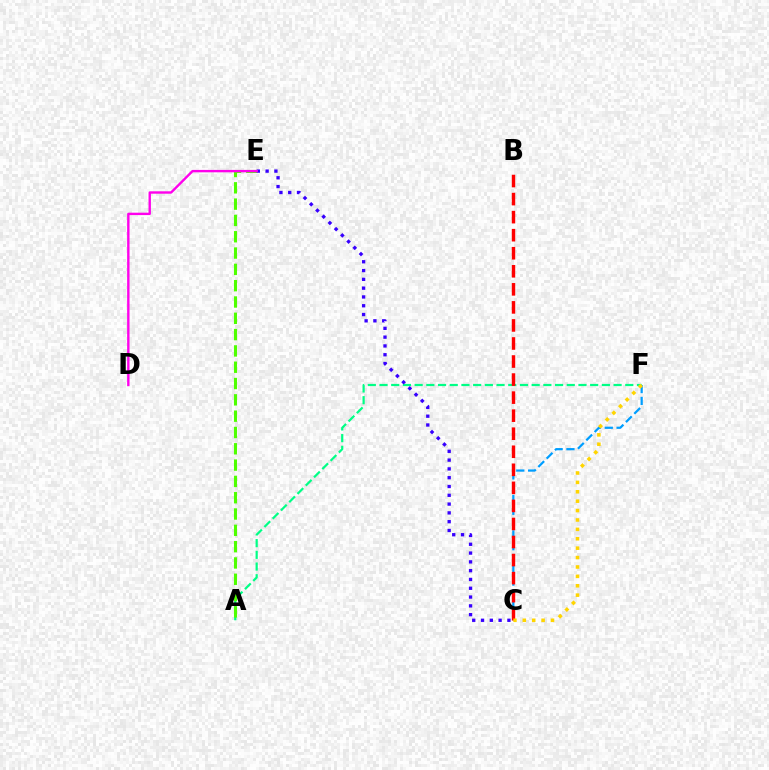{('A', 'F'): [{'color': '#00ff86', 'line_style': 'dashed', 'thickness': 1.59}], ('A', 'E'): [{'color': '#4fff00', 'line_style': 'dashed', 'thickness': 2.22}], ('C', 'F'): [{'color': '#009eff', 'line_style': 'dashed', 'thickness': 1.6}, {'color': '#ffd500', 'line_style': 'dotted', 'thickness': 2.55}], ('B', 'C'): [{'color': '#ff0000', 'line_style': 'dashed', 'thickness': 2.45}], ('C', 'E'): [{'color': '#3700ff', 'line_style': 'dotted', 'thickness': 2.39}], ('D', 'E'): [{'color': '#ff00ed', 'line_style': 'solid', 'thickness': 1.72}]}